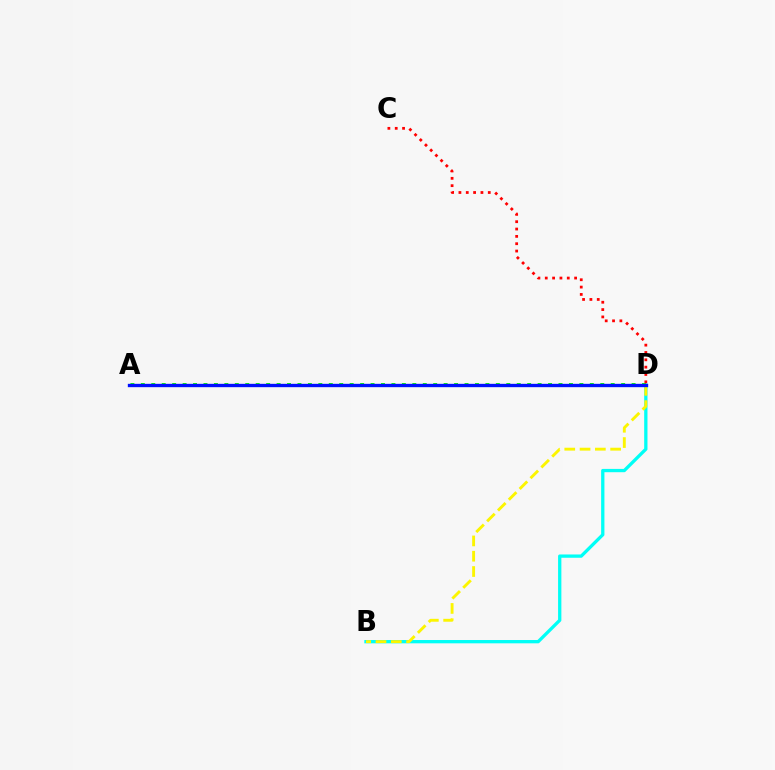{('B', 'D'): [{'color': '#00fff6', 'line_style': 'solid', 'thickness': 2.37}, {'color': '#fcf500', 'line_style': 'dashed', 'thickness': 2.08}], ('A', 'D'): [{'color': '#ee00ff', 'line_style': 'solid', 'thickness': 2.09}, {'color': '#08ff00', 'line_style': 'dotted', 'thickness': 2.84}, {'color': '#0010ff', 'line_style': 'solid', 'thickness': 2.41}], ('C', 'D'): [{'color': '#ff0000', 'line_style': 'dotted', 'thickness': 1.99}]}